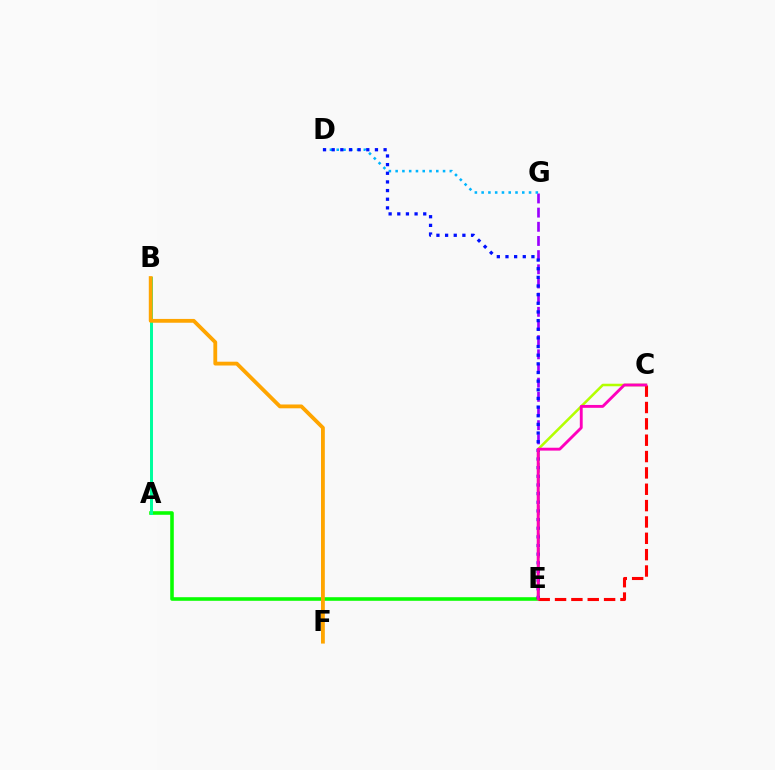{('A', 'E'): [{'color': '#08ff00', 'line_style': 'solid', 'thickness': 2.58}], ('E', 'G'): [{'color': '#9b00ff', 'line_style': 'dashed', 'thickness': 1.93}], ('C', 'E'): [{'color': '#b3ff00', 'line_style': 'solid', 'thickness': 1.83}, {'color': '#ff0000', 'line_style': 'dashed', 'thickness': 2.22}, {'color': '#ff00bd', 'line_style': 'solid', 'thickness': 2.07}], ('D', 'G'): [{'color': '#00b5ff', 'line_style': 'dotted', 'thickness': 1.84}], ('D', 'E'): [{'color': '#0010ff', 'line_style': 'dotted', 'thickness': 2.35}], ('A', 'B'): [{'color': '#00ff9d', 'line_style': 'solid', 'thickness': 2.14}], ('B', 'F'): [{'color': '#ffa500', 'line_style': 'solid', 'thickness': 2.75}]}